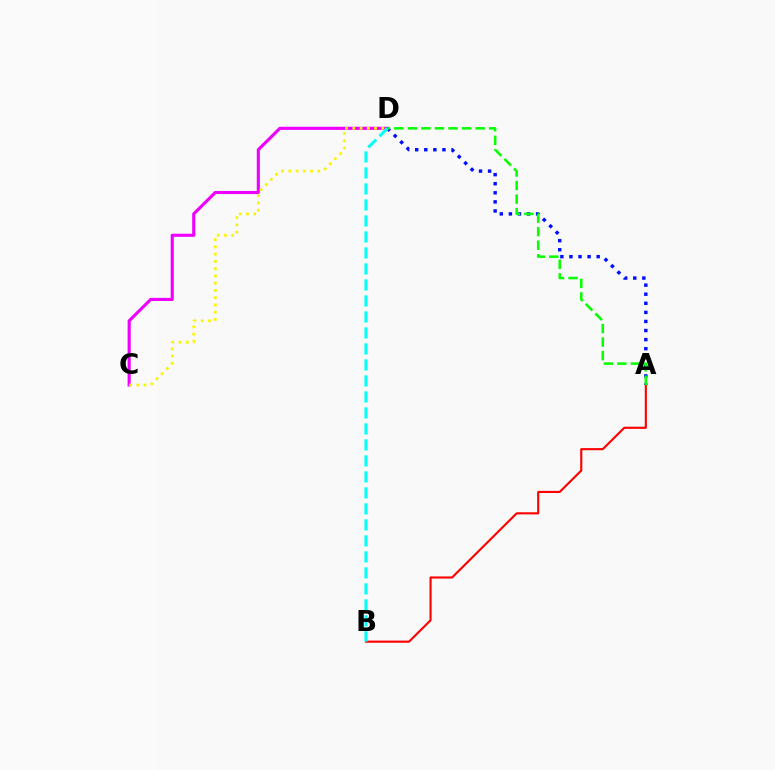{('C', 'D'): [{'color': '#ee00ff', 'line_style': 'solid', 'thickness': 2.25}, {'color': '#fcf500', 'line_style': 'dotted', 'thickness': 1.97}], ('A', 'D'): [{'color': '#0010ff', 'line_style': 'dotted', 'thickness': 2.47}, {'color': '#08ff00', 'line_style': 'dashed', 'thickness': 1.84}], ('A', 'B'): [{'color': '#ff0000', 'line_style': 'solid', 'thickness': 1.53}], ('B', 'D'): [{'color': '#00fff6', 'line_style': 'dashed', 'thickness': 2.17}]}